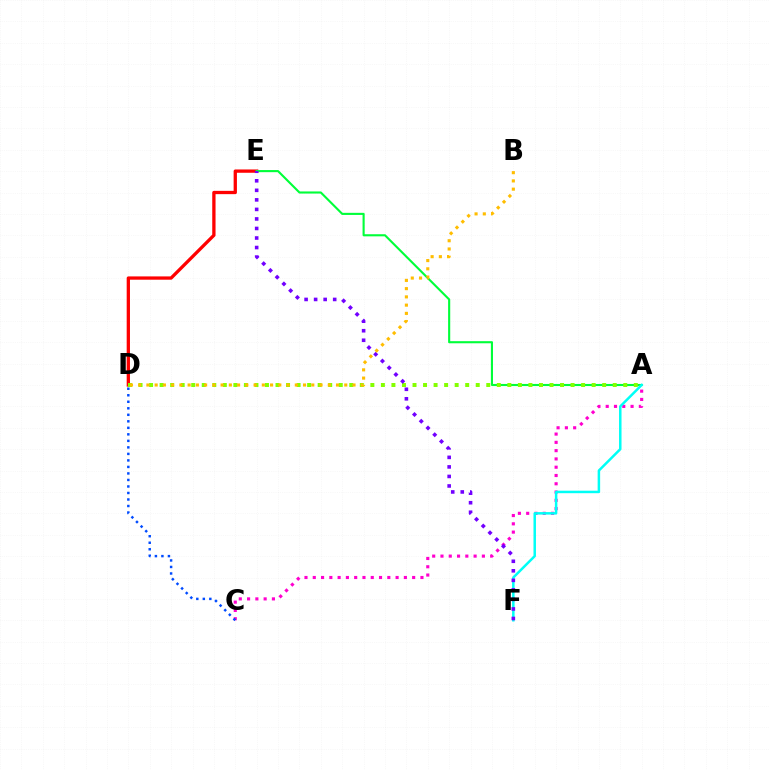{('A', 'C'): [{'color': '#ff00cf', 'line_style': 'dotted', 'thickness': 2.25}], ('D', 'E'): [{'color': '#ff0000', 'line_style': 'solid', 'thickness': 2.37}], ('A', 'E'): [{'color': '#00ff39', 'line_style': 'solid', 'thickness': 1.52}], ('A', 'D'): [{'color': '#84ff00', 'line_style': 'dotted', 'thickness': 2.86}], ('A', 'F'): [{'color': '#00fff6', 'line_style': 'solid', 'thickness': 1.8}], ('E', 'F'): [{'color': '#7200ff', 'line_style': 'dotted', 'thickness': 2.59}], ('B', 'D'): [{'color': '#ffbd00', 'line_style': 'dotted', 'thickness': 2.24}], ('C', 'D'): [{'color': '#004bff', 'line_style': 'dotted', 'thickness': 1.77}]}